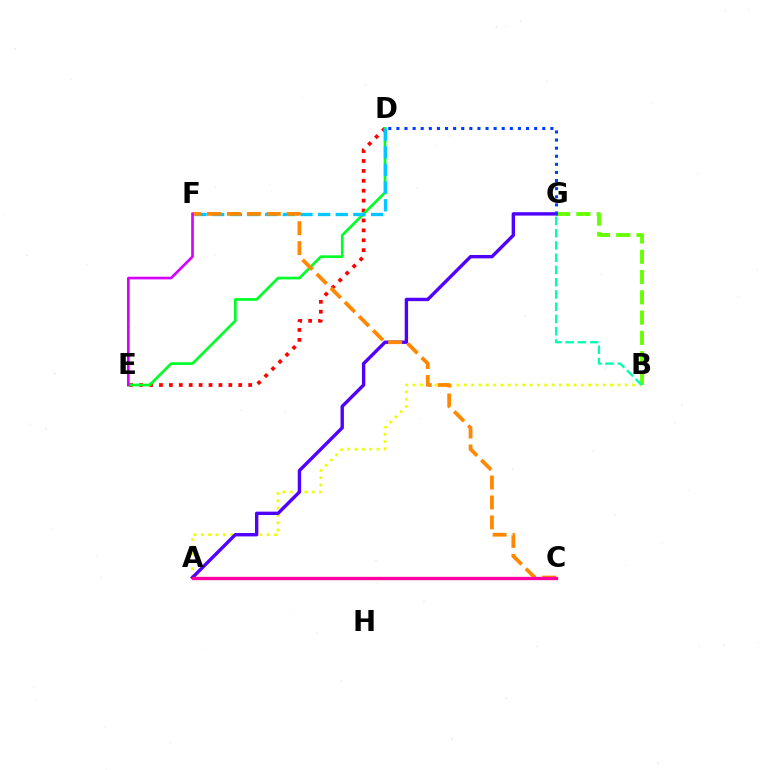{('A', 'B'): [{'color': '#eeff00', 'line_style': 'dotted', 'thickness': 1.99}], ('B', 'G'): [{'color': '#66ff00', 'line_style': 'dashed', 'thickness': 2.76}, {'color': '#00ffaf', 'line_style': 'dashed', 'thickness': 1.66}], ('A', 'G'): [{'color': '#4f00ff', 'line_style': 'solid', 'thickness': 2.44}], ('D', 'G'): [{'color': '#003fff', 'line_style': 'dotted', 'thickness': 2.2}], ('D', 'E'): [{'color': '#ff0000', 'line_style': 'dotted', 'thickness': 2.69}, {'color': '#00ff27', 'line_style': 'solid', 'thickness': 1.95}], ('D', 'F'): [{'color': '#00c7ff', 'line_style': 'dashed', 'thickness': 2.4}], ('C', 'F'): [{'color': '#ff8800', 'line_style': 'dashed', 'thickness': 2.71}], ('A', 'C'): [{'color': '#ff00a0', 'line_style': 'solid', 'thickness': 2.39}], ('E', 'F'): [{'color': '#d600ff', 'line_style': 'solid', 'thickness': 1.91}]}